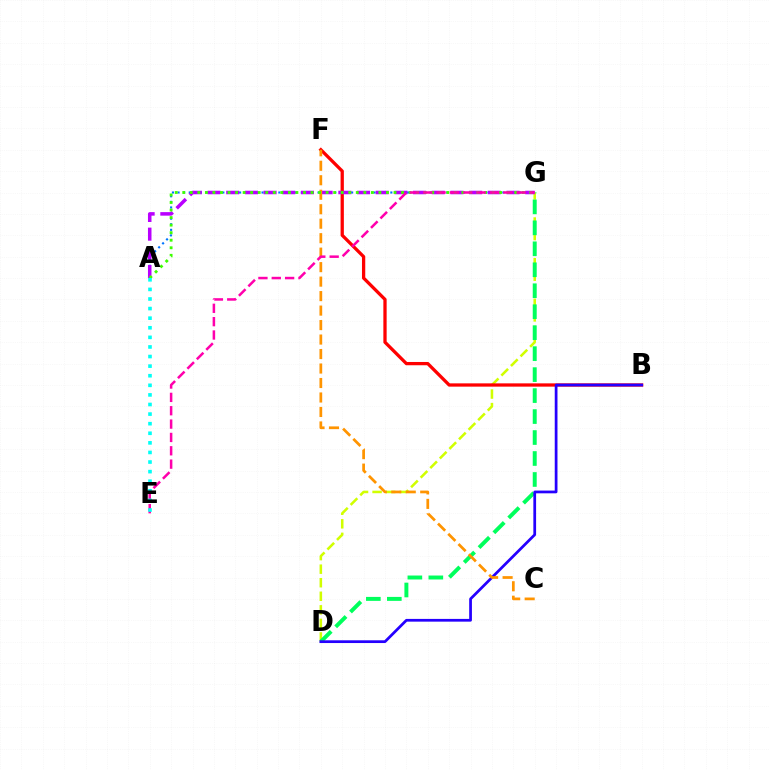{('A', 'G'): [{'color': '#0074ff', 'line_style': 'dotted', 'thickness': 1.52}, {'color': '#b900ff', 'line_style': 'dashed', 'thickness': 2.54}, {'color': '#3dff00', 'line_style': 'dotted', 'thickness': 2.05}], ('D', 'G'): [{'color': '#d1ff00', 'line_style': 'dashed', 'thickness': 1.84}, {'color': '#00ff5c', 'line_style': 'dashed', 'thickness': 2.85}], ('B', 'F'): [{'color': '#ff0000', 'line_style': 'solid', 'thickness': 2.36}], ('B', 'D'): [{'color': '#2500ff', 'line_style': 'solid', 'thickness': 1.97}], ('C', 'F'): [{'color': '#ff9400', 'line_style': 'dashed', 'thickness': 1.97}], ('E', 'G'): [{'color': '#ff00ac', 'line_style': 'dashed', 'thickness': 1.81}], ('A', 'E'): [{'color': '#00fff6', 'line_style': 'dotted', 'thickness': 2.61}]}